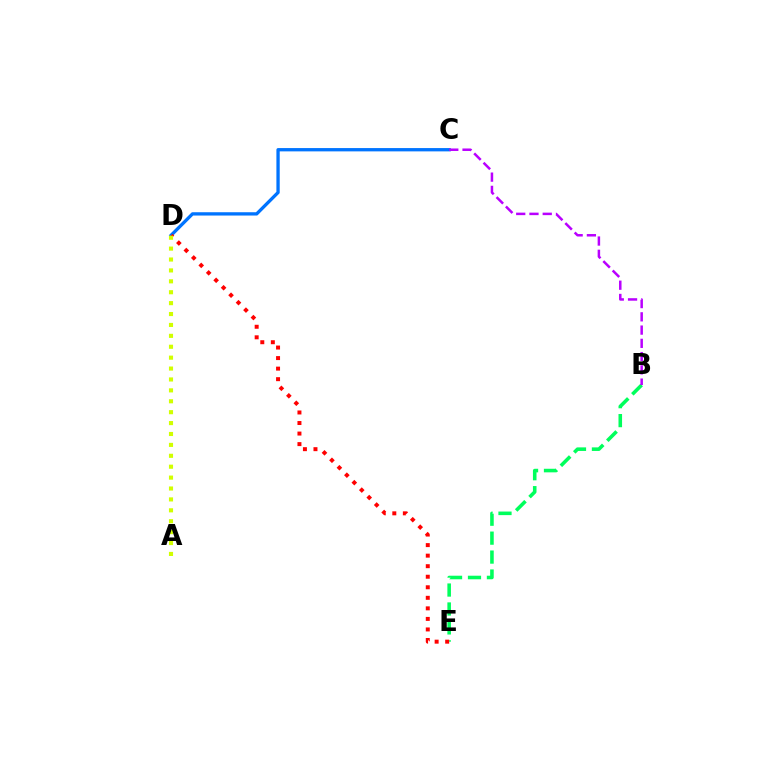{('C', 'D'): [{'color': '#0074ff', 'line_style': 'solid', 'thickness': 2.38}], ('B', 'E'): [{'color': '#00ff5c', 'line_style': 'dashed', 'thickness': 2.57}], ('B', 'C'): [{'color': '#b900ff', 'line_style': 'dashed', 'thickness': 1.8}], ('D', 'E'): [{'color': '#ff0000', 'line_style': 'dotted', 'thickness': 2.86}], ('A', 'D'): [{'color': '#d1ff00', 'line_style': 'dotted', 'thickness': 2.96}]}